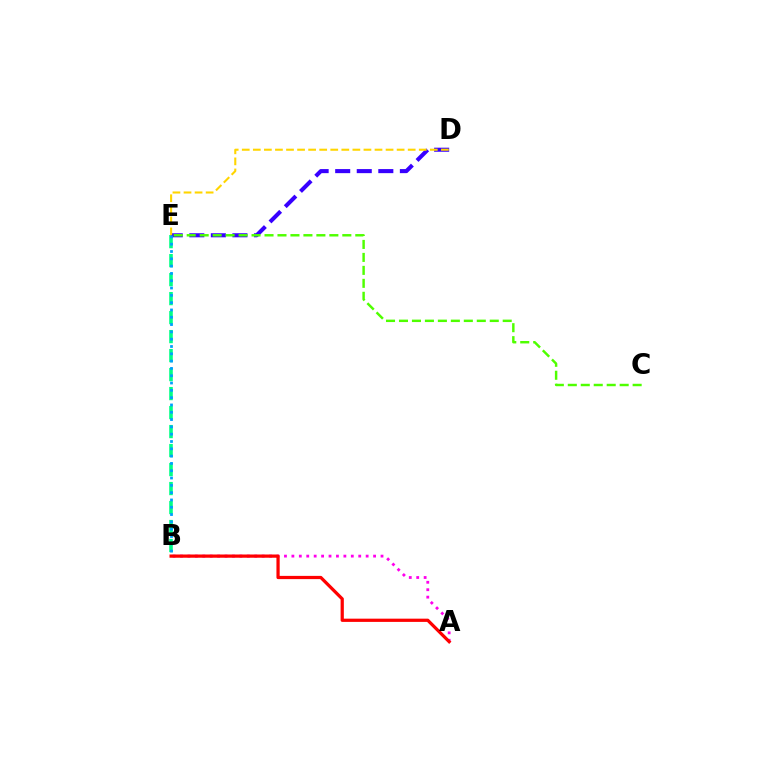{('B', 'E'): [{'color': '#00ff86', 'line_style': 'dashed', 'thickness': 2.58}, {'color': '#009eff', 'line_style': 'dotted', 'thickness': 1.99}], ('D', 'E'): [{'color': '#3700ff', 'line_style': 'dashed', 'thickness': 2.93}, {'color': '#ffd500', 'line_style': 'dashed', 'thickness': 1.5}], ('A', 'B'): [{'color': '#ff00ed', 'line_style': 'dotted', 'thickness': 2.02}, {'color': '#ff0000', 'line_style': 'solid', 'thickness': 2.33}], ('C', 'E'): [{'color': '#4fff00', 'line_style': 'dashed', 'thickness': 1.76}]}